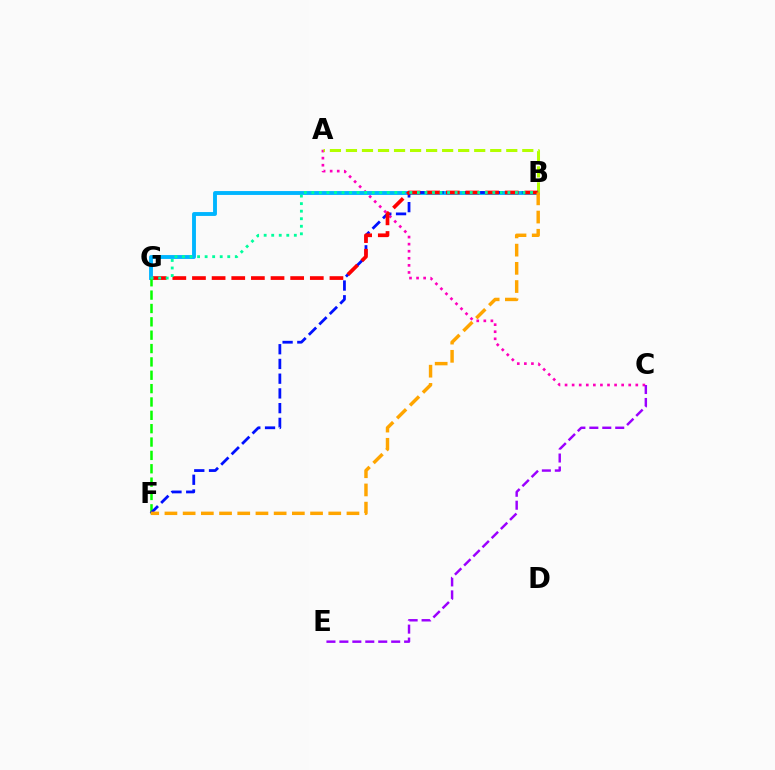{('A', 'C'): [{'color': '#ff00bd', 'line_style': 'dotted', 'thickness': 1.92}], ('B', 'G'): [{'color': '#00b5ff', 'line_style': 'solid', 'thickness': 2.79}, {'color': '#ff0000', 'line_style': 'dashed', 'thickness': 2.67}, {'color': '#00ff9d', 'line_style': 'dotted', 'thickness': 2.05}], ('F', 'G'): [{'color': '#08ff00', 'line_style': 'dashed', 'thickness': 1.81}], ('C', 'E'): [{'color': '#9b00ff', 'line_style': 'dashed', 'thickness': 1.76}], ('B', 'F'): [{'color': '#0010ff', 'line_style': 'dashed', 'thickness': 2.0}, {'color': '#ffa500', 'line_style': 'dashed', 'thickness': 2.47}], ('A', 'B'): [{'color': '#b3ff00', 'line_style': 'dashed', 'thickness': 2.18}]}